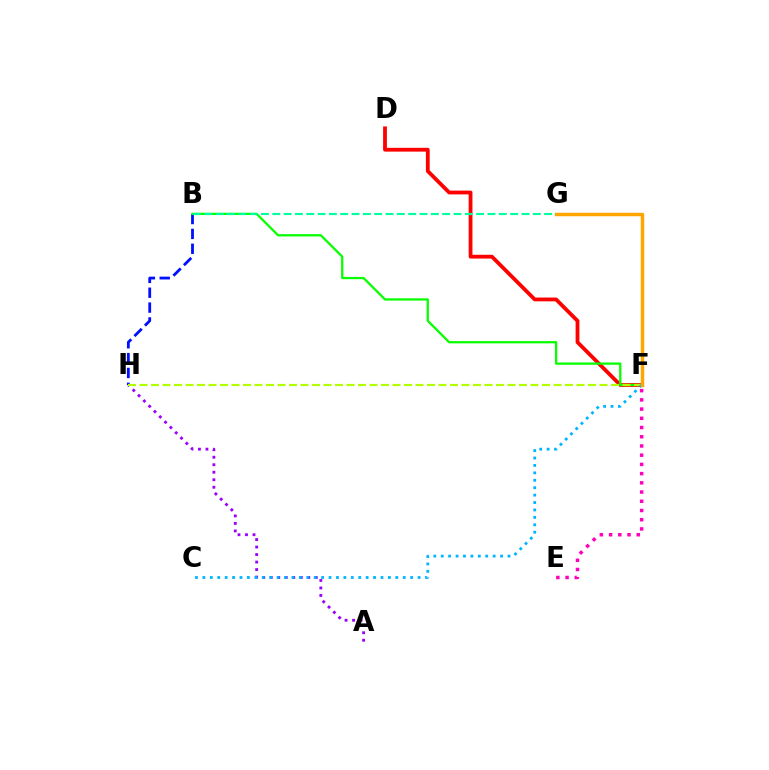{('E', 'F'): [{'color': '#ff00bd', 'line_style': 'dotted', 'thickness': 2.5}], ('D', 'F'): [{'color': '#ff0000', 'line_style': 'solid', 'thickness': 2.73}], ('B', 'H'): [{'color': '#0010ff', 'line_style': 'dashed', 'thickness': 2.02}], ('B', 'F'): [{'color': '#08ff00', 'line_style': 'solid', 'thickness': 1.64}], ('A', 'H'): [{'color': '#9b00ff', 'line_style': 'dotted', 'thickness': 2.04}], ('F', 'H'): [{'color': '#b3ff00', 'line_style': 'dashed', 'thickness': 1.56}], ('C', 'F'): [{'color': '#00b5ff', 'line_style': 'dotted', 'thickness': 2.02}], ('F', 'G'): [{'color': '#ffa500', 'line_style': 'solid', 'thickness': 2.49}], ('B', 'G'): [{'color': '#00ff9d', 'line_style': 'dashed', 'thickness': 1.54}]}